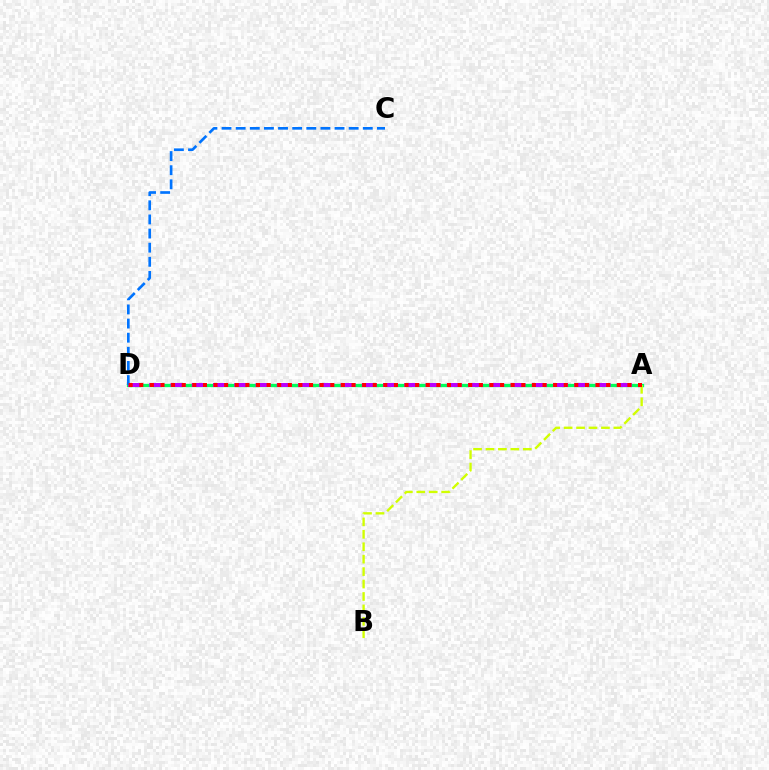{('A', 'D'): [{'color': '#00ff5c', 'line_style': 'solid', 'thickness': 2.4}, {'color': '#b900ff', 'line_style': 'dashed', 'thickness': 2.89}, {'color': '#ff0000', 'line_style': 'dotted', 'thickness': 2.88}], ('A', 'B'): [{'color': '#d1ff00', 'line_style': 'dashed', 'thickness': 1.69}], ('C', 'D'): [{'color': '#0074ff', 'line_style': 'dashed', 'thickness': 1.92}]}